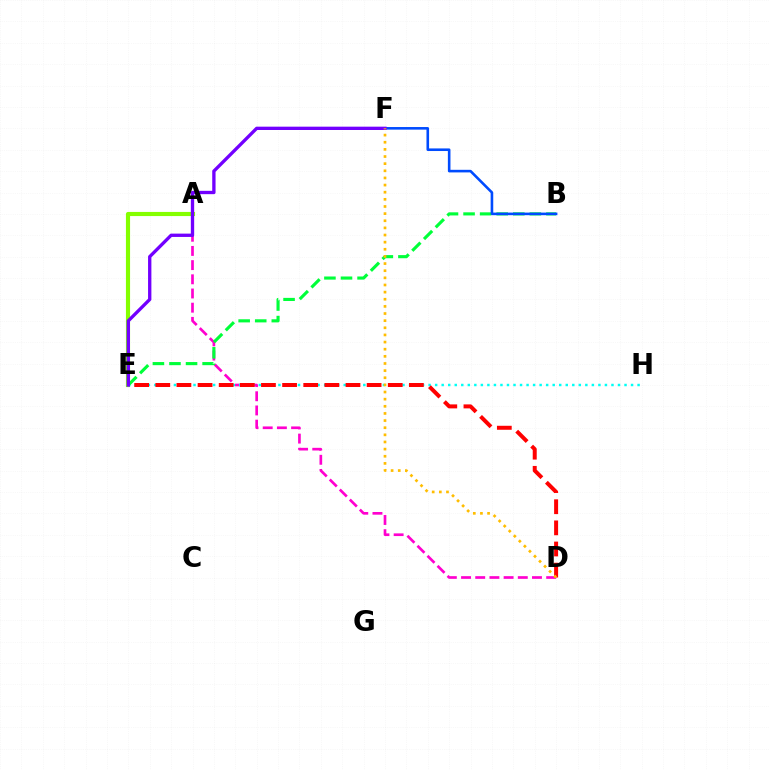{('A', 'E'): [{'color': '#84ff00', 'line_style': 'solid', 'thickness': 2.98}], ('A', 'D'): [{'color': '#ff00cf', 'line_style': 'dashed', 'thickness': 1.93}], ('E', 'H'): [{'color': '#00fff6', 'line_style': 'dotted', 'thickness': 1.77}], ('D', 'E'): [{'color': '#ff0000', 'line_style': 'dashed', 'thickness': 2.87}], ('B', 'E'): [{'color': '#00ff39', 'line_style': 'dashed', 'thickness': 2.25}], ('B', 'F'): [{'color': '#004bff', 'line_style': 'solid', 'thickness': 1.87}], ('E', 'F'): [{'color': '#7200ff', 'line_style': 'solid', 'thickness': 2.39}], ('D', 'F'): [{'color': '#ffbd00', 'line_style': 'dotted', 'thickness': 1.94}]}